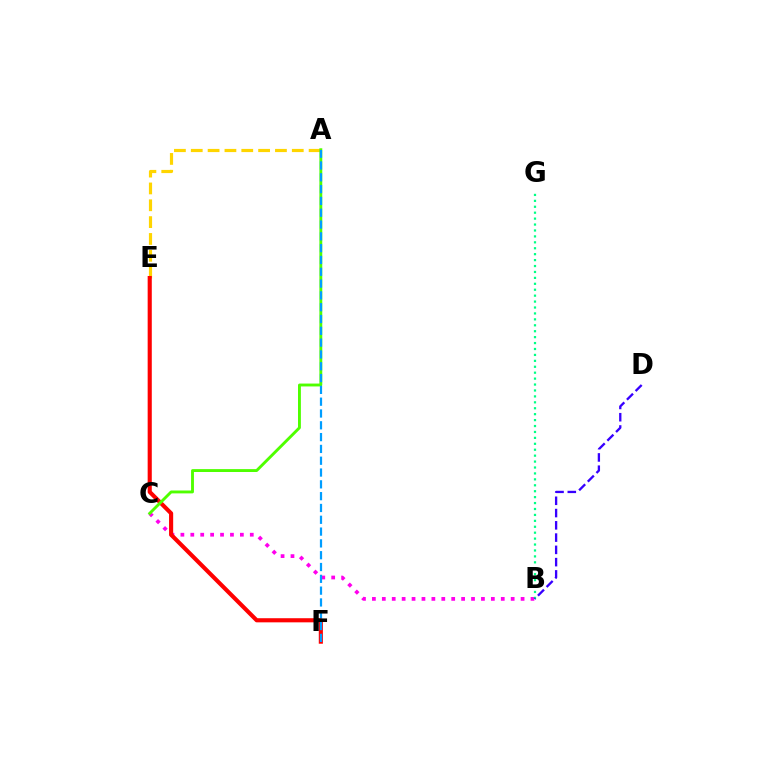{('A', 'E'): [{'color': '#ffd500', 'line_style': 'dashed', 'thickness': 2.29}], ('B', 'C'): [{'color': '#ff00ed', 'line_style': 'dotted', 'thickness': 2.69}], ('B', 'G'): [{'color': '#00ff86', 'line_style': 'dotted', 'thickness': 1.61}], ('E', 'F'): [{'color': '#ff0000', 'line_style': 'solid', 'thickness': 2.97}], ('A', 'C'): [{'color': '#4fff00', 'line_style': 'solid', 'thickness': 2.07}], ('B', 'D'): [{'color': '#3700ff', 'line_style': 'dashed', 'thickness': 1.67}], ('A', 'F'): [{'color': '#009eff', 'line_style': 'dashed', 'thickness': 1.6}]}